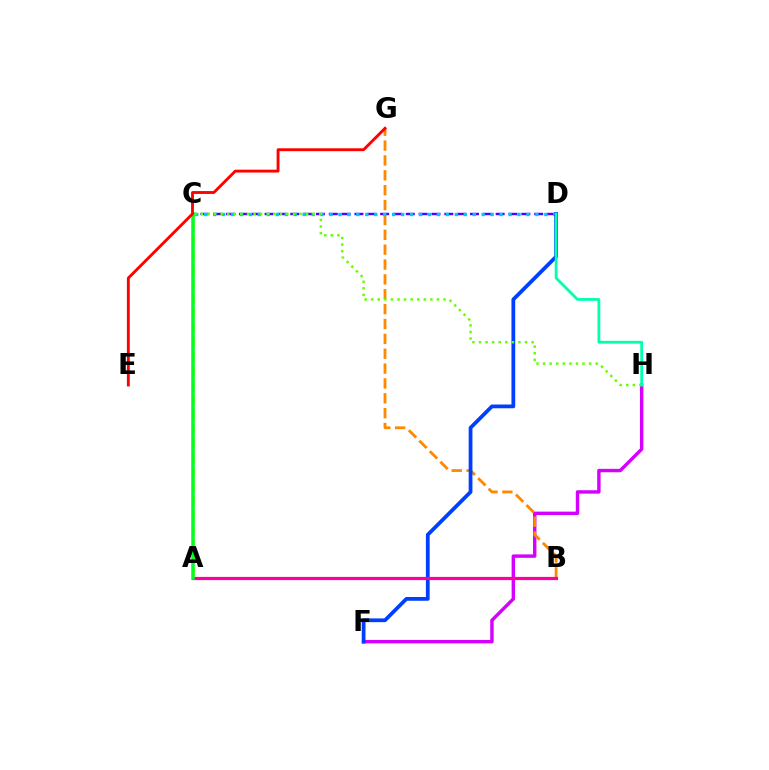{('F', 'H'): [{'color': '#d600ff', 'line_style': 'solid', 'thickness': 2.46}], ('C', 'D'): [{'color': '#4f00ff', 'line_style': 'dashed', 'thickness': 1.74}, {'color': '#00c7ff', 'line_style': 'dotted', 'thickness': 2.43}], ('B', 'G'): [{'color': '#ff8800', 'line_style': 'dashed', 'thickness': 2.02}], ('D', 'F'): [{'color': '#003fff', 'line_style': 'solid', 'thickness': 2.71}], ('C', 'H'): [{'color': '#66ff00', 'line_style': 'dotted', 'thickness': 1.79}], ('A', 'C'): [{'color': '#eeff00', 'line_style': 'dashed', 'thickness': 1.96}, {'color': '#00ff27', 'line_style': 'solid', 'thickness': 2.53}], ('D', 'H'): [{'color': '#00ffaf', 'line_style': 'solid', 'thickness': 2.0}], ('A', 'B'): [{'color': '#ff00a0', 'line_style': 'solid', 'thickness': 2.31}], ('E', 'G'): [{'color': '#ff0000', 'line_style': 'solid', 'thickness': 2.07}]}